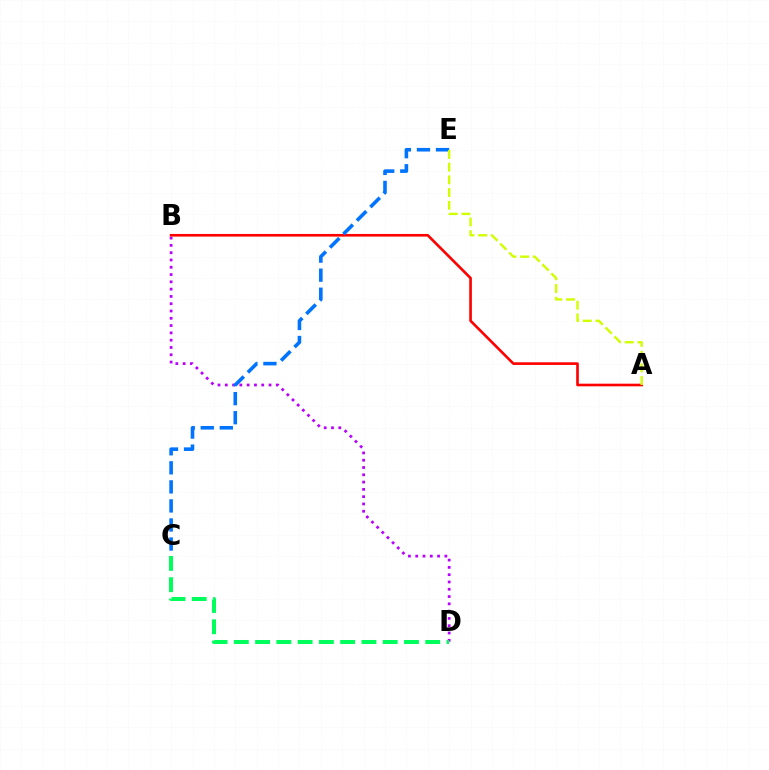{('B', 'D'): [{'color': '#b900ff', 'line_style': 'dotted', 'thickness': 1.98}], ('A', 'B'): [{'color': '#ff0000', 'line_style': 'solid', 'thickness': 1.9}], ('C', 'E'): [{'color': '#0074ff', 'line_style': 'dashed', 'thickness': 2.59}], ('C', 'D'): [{'color': '#00ff5c', 'line_style': 'dashed', 'thickness': 2.89}], ('A', 'E'): [{'color': '#d1ff00', 'line_style': 'dashed', 'thickness': 1.73}]}